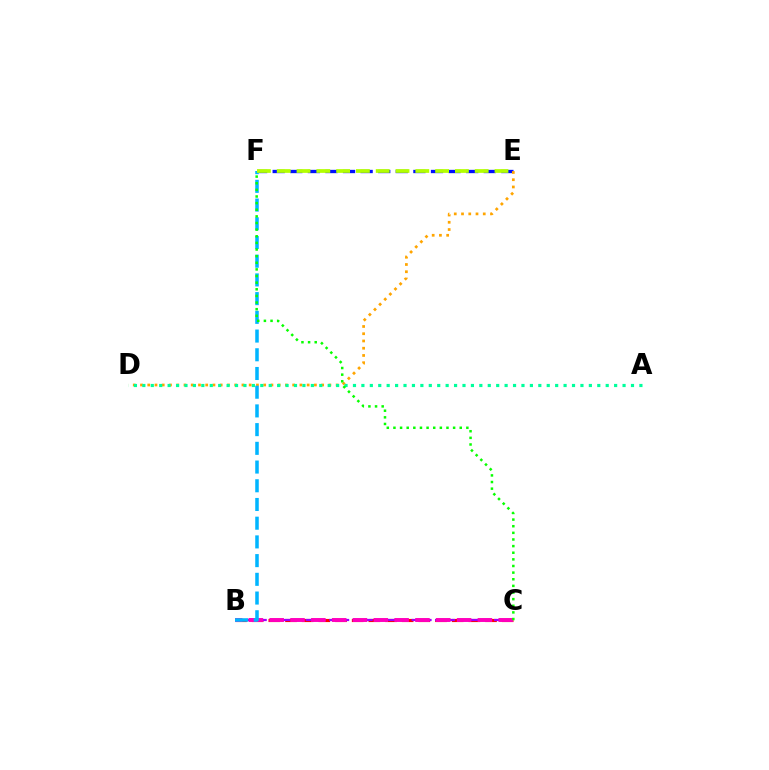{('B', 'C'): [{'color': '#ff0000', 'line_style': 'dashed', 'thickness': 2.26}, {'color': '#9b00ff', 'line_style': 'dashed', 'thickness': 1.6}, {'color': '#ff00bd', 'line_style': 'dashed', 'thickness': 2.83}], ('E', 'F'): [{'color': '#0010ff', 'line_style': 'dashed', 'thickness': 2.39}, {'color': '#b3ff00', 'line_style': 'dashed', 'thickness': 2.69}], ('D', 'E'): [{'color': '#ffa500', 'line_style': 'dotted', 'thickness': 1.97}], ('A', 'D'): [{'color': '#00ff9d', 'line_style': 'dotted', 'thickness': 2.29}], ('B', 'F'): [{'color': '#00b5ff', 'line_style': 'dashed', 'thickness': 2.54}], ('C', 'F'): [{'color': '#08ff00', 'line_style': 'dotted', 'thickness': 1.8}]}